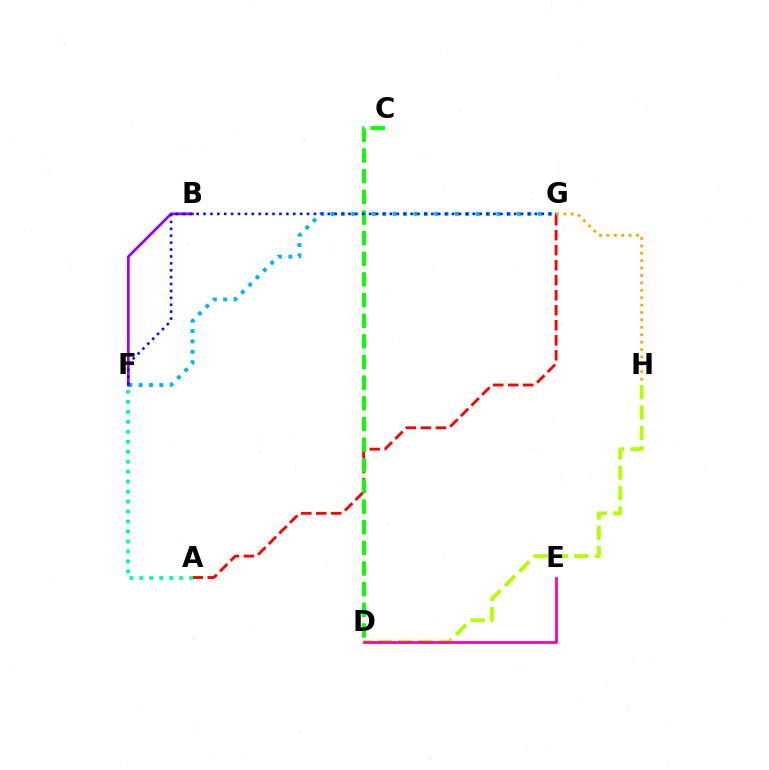{('D', 'H'): [{'color': '#b3ff00', 'line_style': 'dashed', 'thickness': 2.77}], ('A', 'G'): [{'color': '#ff0000', 'line_style': 'dashed', 'thickness': 2.04}], ('F', 'G'): [{'color': '#00b5ff', 'line_style': 'dotted', 'thickness': 2.81}, {'color': '#0010ff', 'line_style': 'dotted', 'thickness': 1.88}], ('G', 'H'): [{'color': '#ffa500', 'line_style': 'dotted', 'thickness': 2.01}], ('A', 'F'): [{'color': '#00ff9d', 'line_style': 'dotted', 'thickness': 2.71}], ('C', 'D'): [{'color': '#08ff00', 'line_style': 'dashed', 'thickness': 2.81}], ('B', 'F'): [{'color': '#9b00ff', 'line_style': 'solid', 'thickness': 1.97}], ('D', 'E'): [{'color': '#ff00bd', 'line_style': 'solid', 'thickness': 2.01}]}